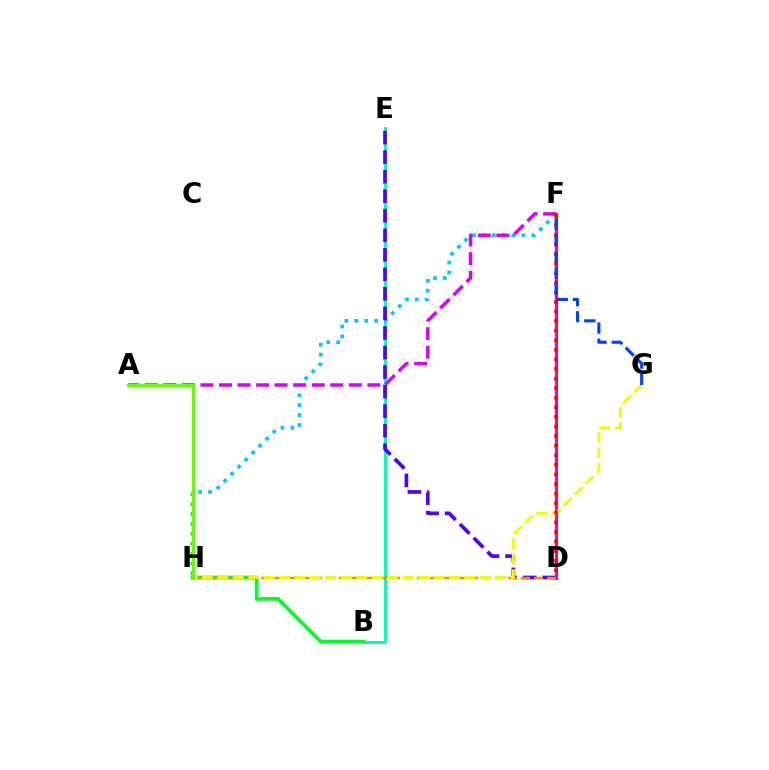{('B', 'E'): [{'color': '#00ffaf', 'line_style': 'solid', 'thickness': 2.08}], ('D', 'F'): [{'color': '#ff00a0', 'line_style': 'solid', 'thickness': 2.27}, {'color': '#ff0000', 'line_style': 'dotted', 'thickness': 2.6}], ('F', 'H'): [{'color': '#00c7ff', 'line_style': 'dotted', 'thickness': 2.69}], ('D', 'E'): [{'color': '#4f00ff', 'line_style': 'dashed', 'thickness': 2.65}], ('A', 'F'): [{'color': '#d600ff', 'line_style': 'dashed', 'thickness': 2.52}], ('B', 'H'): [{'color': '#00ff27', 'line_style': 'solid', 'thickness': 2.69}], ('D', 'H'): [{'color': '#ff8800', 'line_style': 'dashed', 'thickness': 1.76}], ('G', 'H'): [{'color': '#eeff00', 'line_style': 'dashed', 'thickness': 2.1}], ('A', 'H'): [{'color': '#66ff00', 'line_style': 'solid', 'thickness': 2.28}], ('F', 'G'): [{'color': '#003fff', 'line_style': 'dashed', 'thickness': 2.21}]}